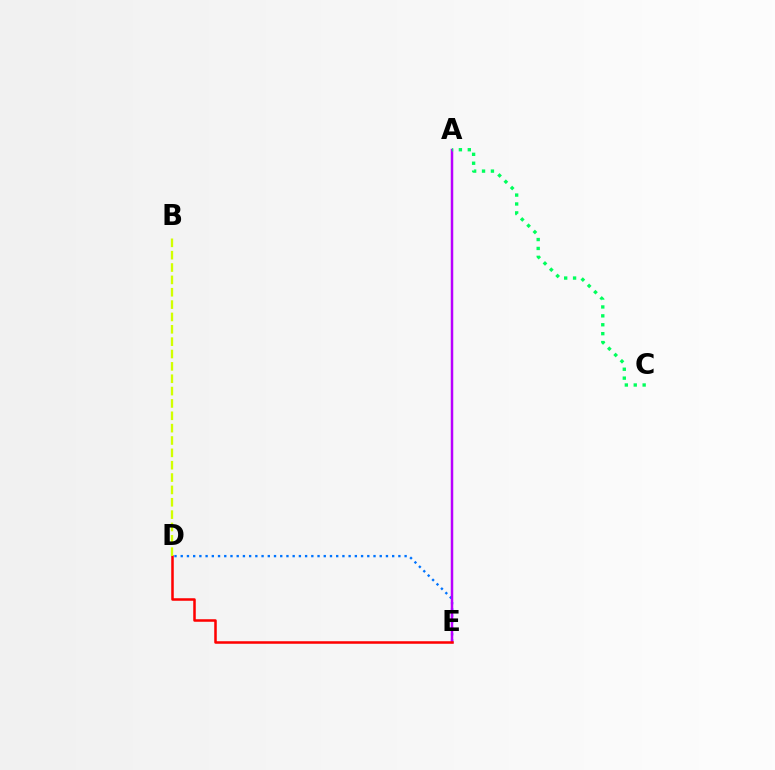{('D', 'E'): [{'color': '#0074ff', 'line_style': 'dotted', 'thickness': 1.69}, {'color': '#ff0000', 'line_style': 'solid', 'thickness': 1.82}], ('A', 'E'): [{'color': '#b900ff', 'line_style': 'solid', 'thickness': 1.79}], ('B', 'D'): [{'color': '#d1ff00', 'line_style': 'dashed', 'thickness': 1.68}], ('A', 'C'): [{'color': '#00ff5c', 'line_style': 'dotted', 'thickness': 2.42}]}